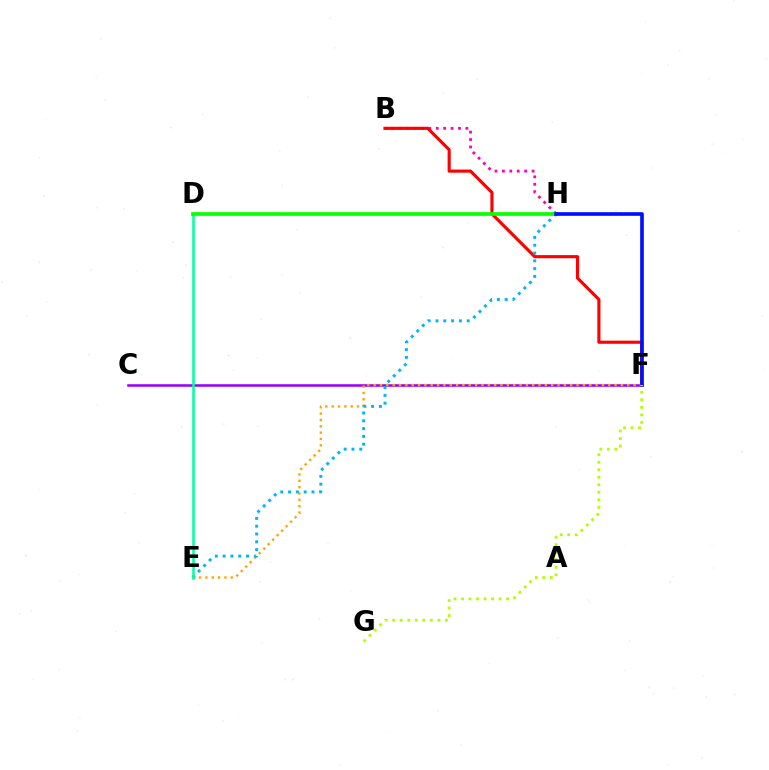{('C', 'F'): [{'color': '#9b00ff', 'line_style': 'solid', 'thickness': 1.84}], ('B', 'H'): [{'color': '#ff00bd', 'line_style': 'dotted', 'thickness': 2.01}], ('B', 'F'): [{'color': '#ff0000', 'line_style': 'solid', 'thickness': 2.25}], ('E', 'F'): [{'color': '#ffa500', 'line_style': 'dotted', 'thickness': 1.72}], ('E', 'H'): [{'color': '#00b5ff', 'line_style': 'dotted', 'thickness': 2.12}], ('D', 'E'): [{'color': '#00ff9d', 'line_style': 'solid', 'thickness': 1.82}], ('D', 'H'): [{'color': '#08ff00', 'line_style': 'solid', 'thickness': 2.66}], ('F', 'H'): [{'color': '#0010ff', 'line_style': 'solid', 'thickness': 2.63}], ('F', 'G'): [{'color': '#b3ff00', 'line_style': 'dotted', 'thickness': 2.04}]}